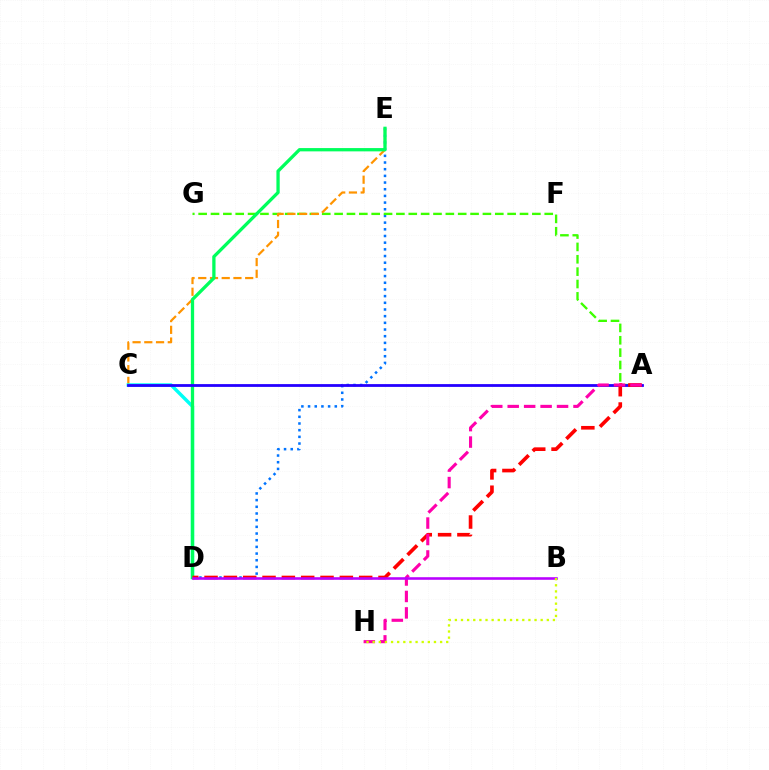{('D', 'E'): [{'color': '#0074ff', 'line_style': 'dotted', 'thickness': 1.81}, {'color': '#00ff5c', 'line_style': 'solid', 'thickness': 2.36}], ('A', 'G'): [{'color': '#3dff00', 'line_style': 'dashed', 'thickness': 1.68}], ('C', 'E'): [{'color': '#ff9400', 'line_style': 'dashed', 'thickness': 1.59}], ('C', 'D'): [{'color': '#00fff6', 'line_style': 'solid', 'thickness': 2.48}], ('A', 'C'): [{'color': '#2500ff', 'line_style': 'solid', 'thickness': 2.01}], ('A', 'D'): [{'color': '#ff0000', 'line_style': 'dashed', 'thickness': 2.63}], ('A', 'H'): [{'color': '#ff00ac', 'line_style': 'dashed', 'thickness': 2.23}], ('B', 'D'): [{'color': '#b900ff', 'line_style': 'solid', 'thickness': 1.86}], ('B', 'H'): [{'color': '#d1ff00', 'line_style': 'dotted', 'thickness': 1.67}]}